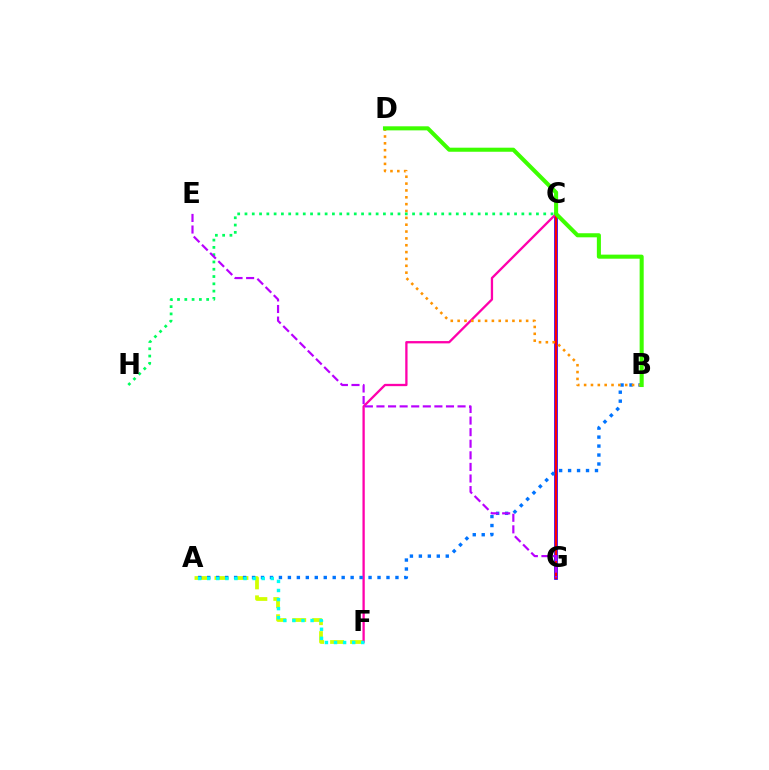{('A', 'F'): [{'color': '#d1ff00', 'line_style': 'dashed', 'thickness': 2.71}, {'color': '#00fff6', 'line_style': 'dotted', 'thickness': 2.47}], ('C', 'G'): [{'color': '#2500ff', 'line_style': 'solid', 'thickness': 2.65}, {'color': '#ff0000', 'line_style': 'solid', 'thickness': 1.63}], ('C', 'F'): [{'color': '#ff00ac', 'line_style': 'solid', 'thickness': 1.66}], ('A', 'B'): [{'color': '#0074ff', 'line_style': 'dotted', 'thickness': 2.44}], ('B', 'D'): [{'color': '#ff9400', 'line_style': 'dotted', 'thickness': 1.86}, {'color': '#3dff00', 'line_style': 'solid', 'thickness': 2.93}], ('C', 'H'): [{'color': '#00ff5c', 'line_style': 'dotted', 'thickness': 1.98}], ('E', 'G'): [{'color': '#b900ff', 'line_style': 'dashed', 'thickness': 1.57}]}